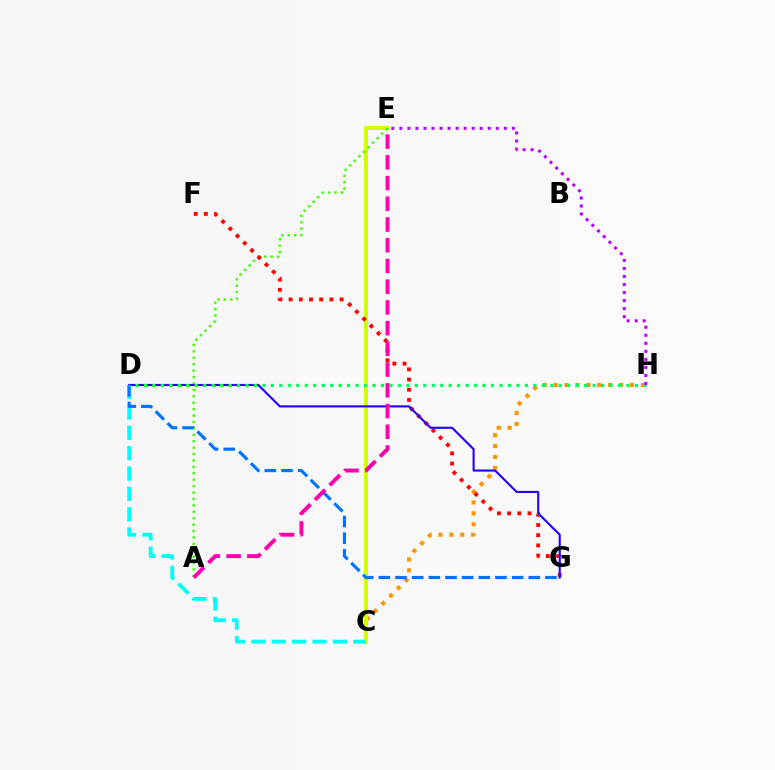{('C', 'H'): [{'color': '#ff9400', 'line_style': 'dotted', 'thickness': 2.96}], ('C', 'E'): [{'color': '#d1ff00', 'line_style': 'solid', 'thickness': 2.89}], ('A', 'E'): [{'color': '#3dff00', 'line_style': 'dotted', 'thickness': 1.74}, {'color': '#ff00ac', 'line_style': 'dashed', 'thickness': 2.82}], ('F', 'G'): [{'color': '#ff0000', 'line_style': 'dotted', 'thickness': 2.77}], ('D', 'G'): [{'color': '#2500ff', 'line_style': 'solid', 'thickness': 1.53}, {'color': '#0074ff', 'line_style': 'dashed', 'thickness': 2.26}], ('C', 'D'): [{'color': '#00fff6', 'line_style': 'dashed', 'thickness': 2.76}], ('D', 'H'): [{'color': '#00ff5c', 'line_style': 'dotted', 'thickness': 2.3}], ('E', 'H'): [{'color': '#b900ff', 'line_style': 'dotted', 'thickness': 2.18}]}